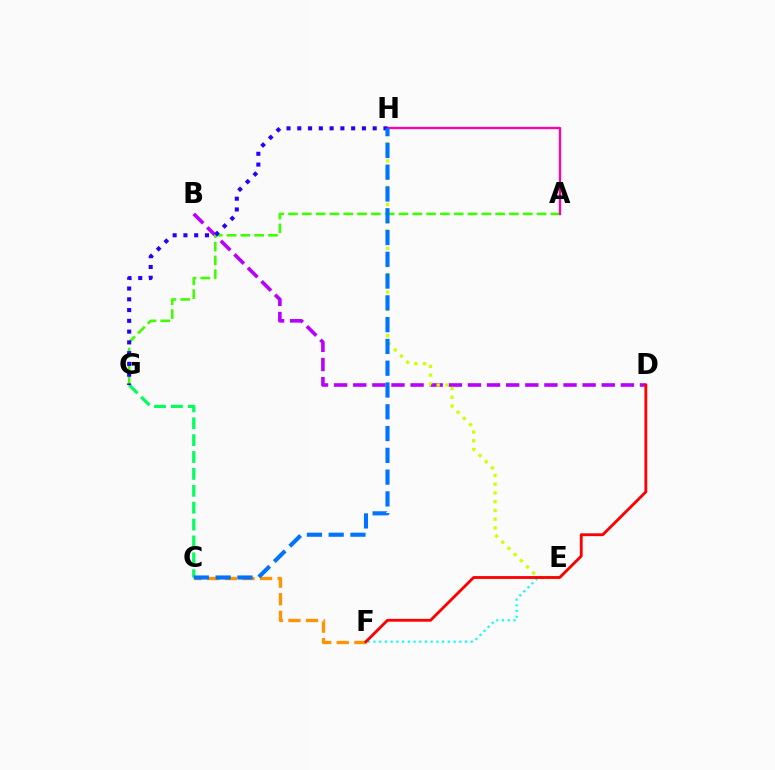{('C', 'F'): [{'color': '#ff9400', 'line_style': 'dashed', 'thickness': 2.39}], ('B', 'D'): [{'color': '#b900ff', 'line_style': 'dashed', 'thickness': 2.6}], ('A', 'G'): [{'color': '#3dff00', 'line_style': 'dashed', 'thickness': 1.88}], ('E', 'F'): [{'color': '#00fff6', 'line_style': 'dotted', 'thickness': 1.55}], ('E', 'H'): [{'color': '#d1ff00', 'line_style': 'dotted', 'thickness': 2.37}], ('A', 'H'): [{'color': '#ff00ac', 'line_style': 'solid', 'thickness': 1.66}], ('D', 'F'): [{'color': '#ff0000', 'line_style': 'solid', 'thickness': 2.04}], ('C', 'G'): [{'color': '#00ff5c', 'line_style': 'dashed', 'thickness': 2.29}], ('G', 'H'): [{'color': '#2500ff', 'line_style': 'dotted', 'thickness': 2.93}], ('C', 'H'): [{'color': '#0074ff', 'line_style': 'dashed', 'thickness': 2.96}]}